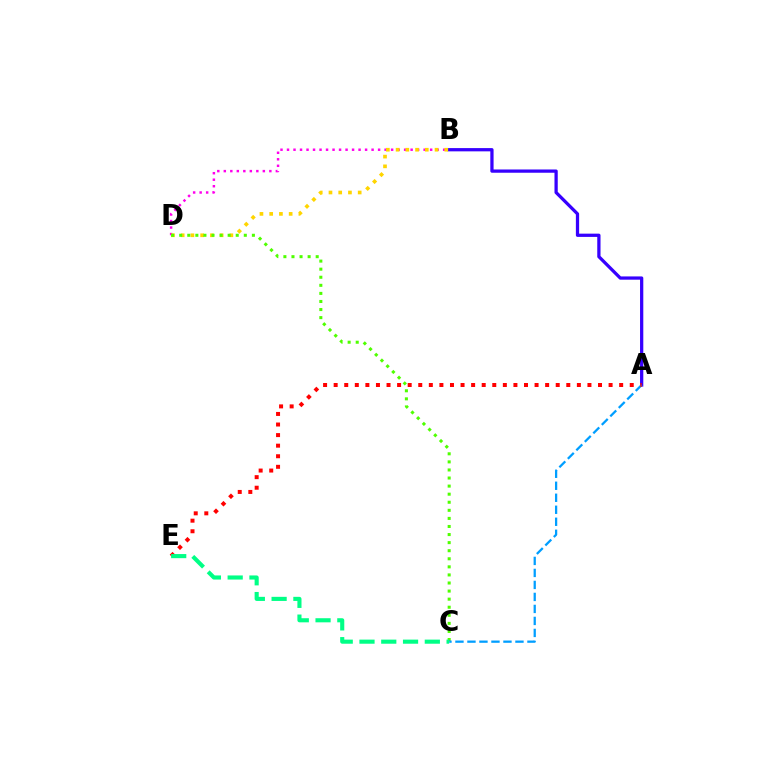{('B', 'D'): [{'color': '#ff00ed', 'line_style': 'dotted', 'thickness': 1.77}, {'color': '#ffd500', 'line_style': 'dotted', 'thickness': 2.65}], ('A', 'B'): [{'color': '#3700ff', 'line_style': 'solid', 'thickness': 2.35}], ('C', 'D'): [{'color': '#4fff00', 'line_style': 'dotted', 'thickness': 2.19}], ('A', 'C'): [{'color': '#009eff', 'line_style': 'dashed', 'thickness': 1.63}], ('A', 'E'): [{'color': '#ff0000', 'line_style': 'dotted', 'thickness': 2.87}], ('C', 'E'): [{'color': '#00ff86', 'line_style': 'dashed', 'thickness': 2.96}]}